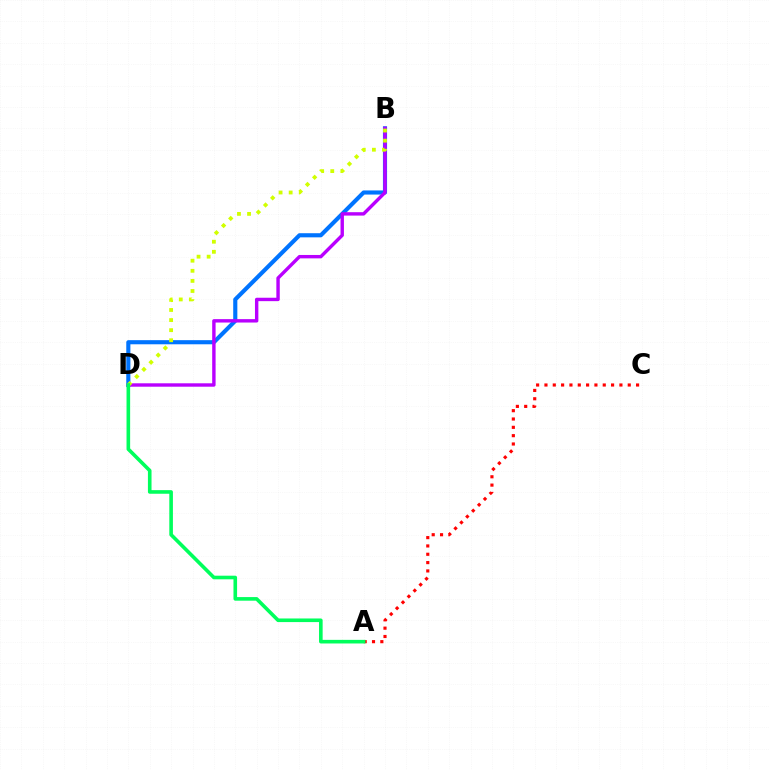{('B', 'D'): [{'color': '#0074ff', 'line_style': 'solid', 'thickness': 2.97}, {'color': '#b900ff', 'line_style': 'solid', 'thickness': 2.45}, {'color': '#d1ff00', 'line_style': 'dotted', 'thickness': 2.74}], ('A', 'C'): [{'color': '#ff0000', 'line_style': 'dotted', 'thickness': 2.26}], ('A', 'D'): [{'color': '#00ff5c', 'line_style': 'solid', 'thickness': 2.6}]}